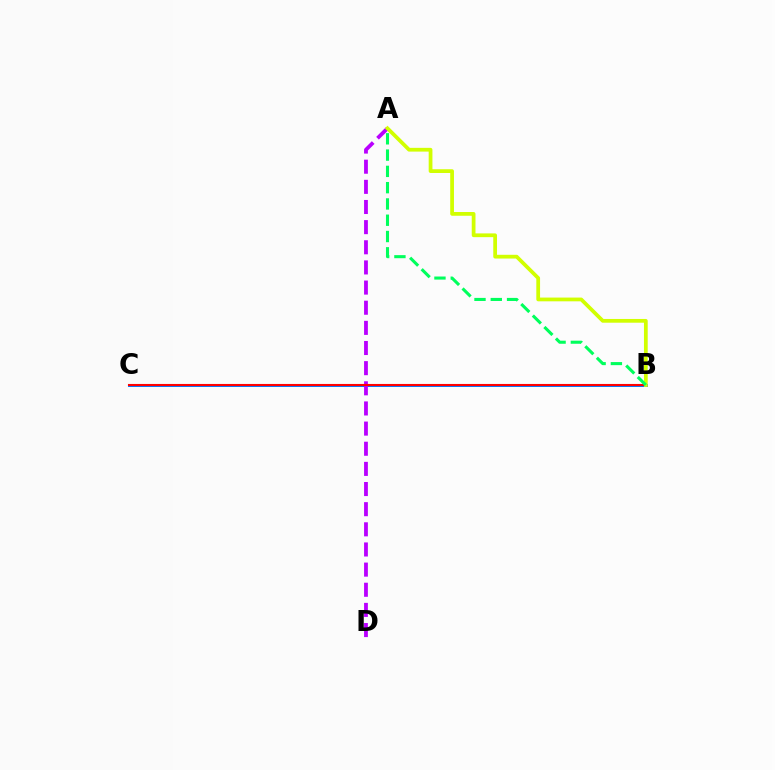{('B', 'C'): [{'color': '#0074ff', 'line_style': 'solid', 'thickness': 2.12}, {'color': '#ff0000', 'line_style': 'solid', 'thickness': 1.51}], ('A', 'D'): [{'color': '#b900ff', 'line_style': 'dashed', 'thickness': 2.74}], ('A', 'B'): [{'color': '#d1ff00', 'line_style': 'solid', 'thickness': 2.7}, {'color': '#00ff5c', 'line_style': 'dashed', 'thickness': 2.21}]}